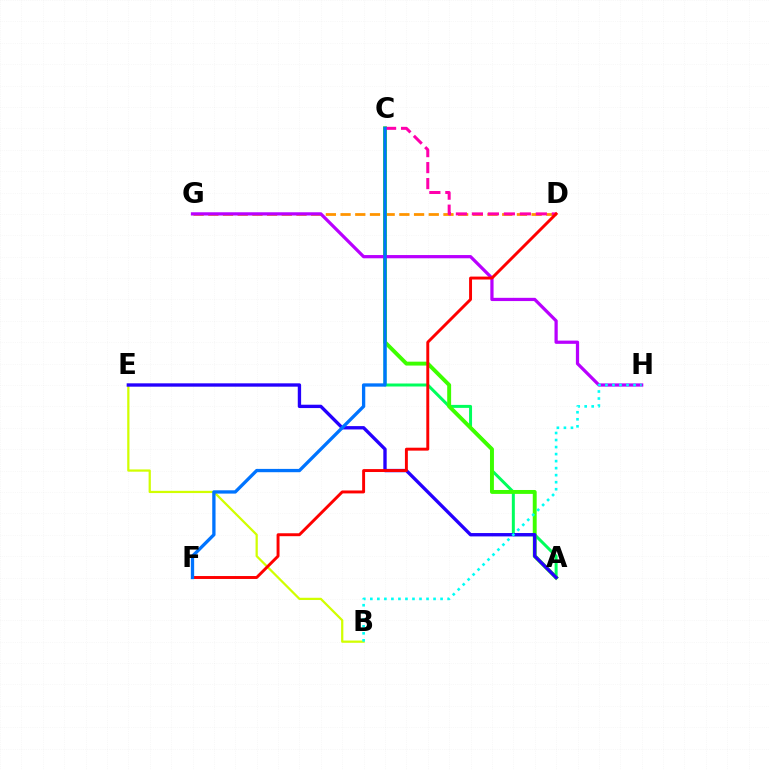{('A', 'C'): [{'color': '#00ff5c', 'line_style': 'solid', 'thickness': 2.15}, {'color': '#3dff00', 'line_style': 'solid', 'thickness': 2.82}], ('D', 'G'): [{'color': '#ff9400', 'line_style': 'dashed', 'thickness': 2.0}], ('G', 'H'): [{'color': '#b900ff', 'line_style': 'solid', 'thickness': 2.33}], ('B', 'E'): [{'color': '#d1ff00', 'line_style': 'solid', 'thickness': 1.62}], ('C', 'D'): [{'color': '#ff00ac', 'line_style': 'dashed', 'thickness': 2.17}], ('A', 'E'): [{'color': '#2500ff', 'line_style': 'solid', 'thickness': 2.41}], ('B', 'H'): [{'color': '#00fff6', 'line_style': 'dotted', 'thickness': 1.91}], ('D', 'F'): [{'color': '#ff0000', 'line_style': 'solid', 'thickness': 2.11}], ('C', 'F'): [{'color': '#0074ff', 'line_style': 'solid', 'thickness': 2.38}]}